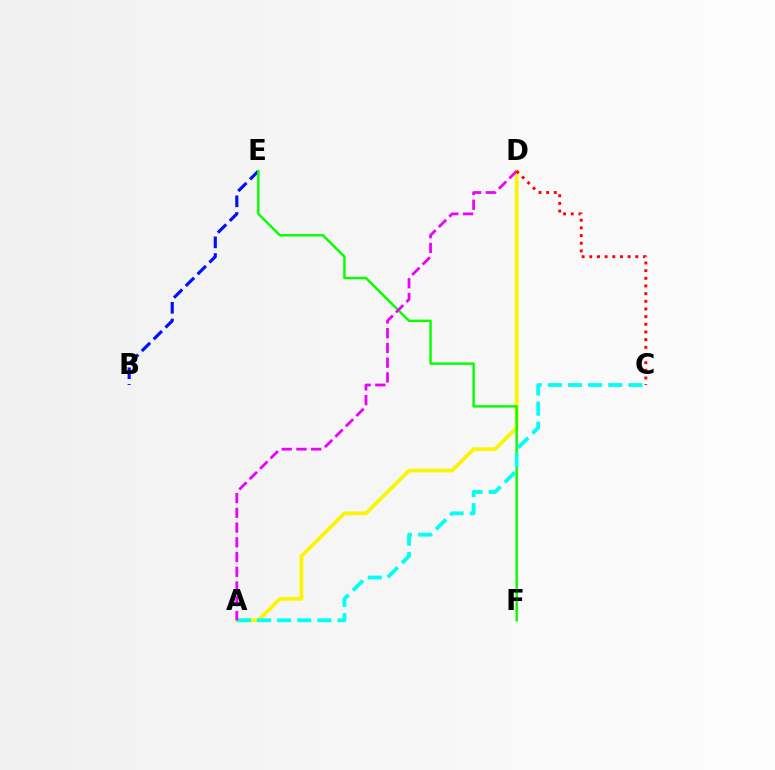{('B', 'E'): [{'color': '#0010ff', 'line_style': 'dashed', 'thickness': 2.26}], ('A', 'D'): [{'color': '#fcf500', 'line_style': 'solid', 'thickness': 2.68}, {'color': '#ee00ff', 'line_style': 'dashed', 'thickness': 2.0}], ('E', 'F'): [{'color': '#08ff00', 'line_style': 'solid', 'thickness': 1.75}], ('A', 'C'): [{'color': '#00fff6', 'line_style': 'dashed', 'thickness': 2.74}], ('C', 'D'): [{'color': '#ff0000', 'line_style': 'dotted', 'thickness': 2.08}]}